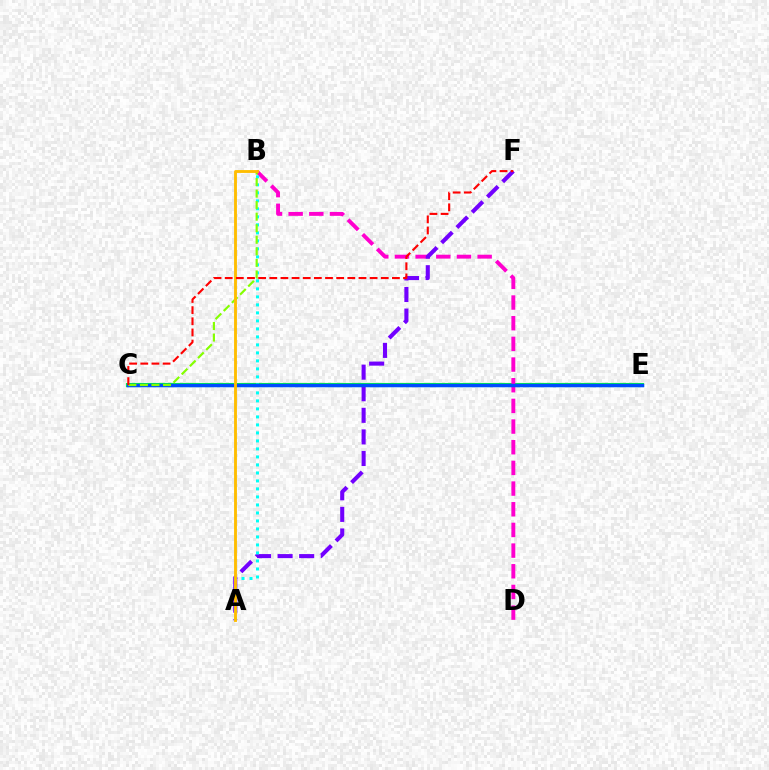{('C', 'E'): [{'color': '#00ff39', 'line_style': 'solid', 'thickness': 2.99}, {'color': '#004bff', 'line_style': 'solid', 'thickness': 2.51}], ('B', 'D'): [{'color': '#ff00cf', 'line_style': 'dashed', 'thickness': 2.81}], ('A', 'F'): [{'color': '#7200ff', 'line_style': 'dashed', 'thickness': 2.93}], ('A', 'B'): [{'color': '#00fff6', 'line_style': 'dotted', 'thickness': 2.17}, {'color': '#ffbd00', 'line_style': 'solid', 'thickness': 2.06}], ('B', 'C'): [{'color': '#84ff00', 'line_style': 'dashed', 'thickness': 1.57}], ('C', 'F'): [{'color': '#ff0000', 'line_style': 'dashed', 'thickness': 1.51}]}